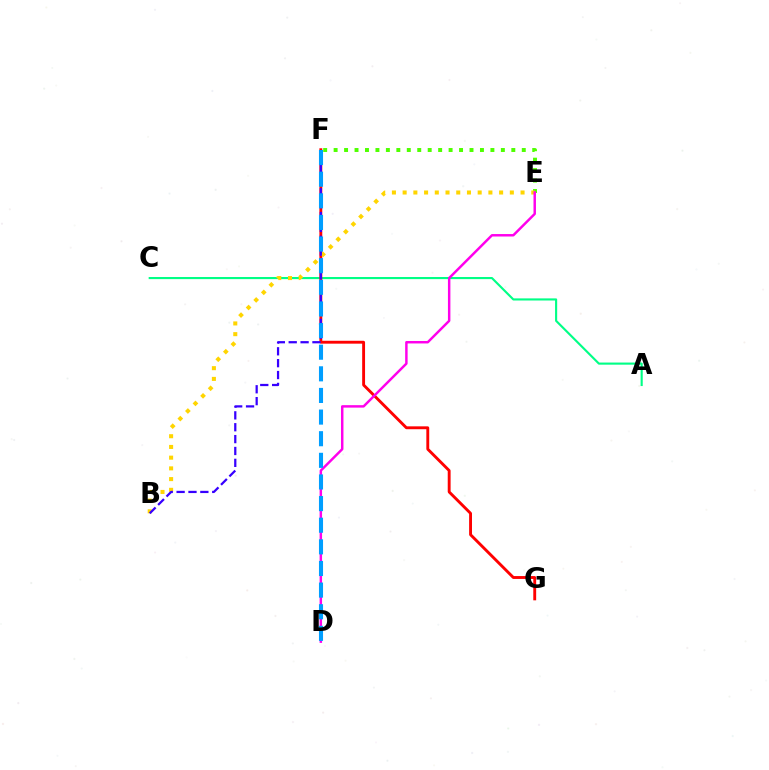{('E', 'F'): [{'color': '#4fff00', 'line_style': 'dotted', 'thickness': 2.84}], ('A', 'C'): [{'color': '#00ff86', 'line_style': 'solid', 'thickness': 1.53}], ('F', 'G'): [{'color': '#ff0000', 'line_style': 'solid', 'thickness': 2.07}], ('B', 'E'): [{'color': '#ffd500', 'line_style': 'dotted', 'thickness': 2.91}], ('B', 'F'): [{'color': '#3700ff', 'line_style': 'dashed', 'thickness': 1.61}], ('D', 'E'): [{'color': '#ff00ed', 'line_style': 'solid', 'thickness': 1.77}], ('D', 'F'): [{'color': '#009eff', 'line_style': 'dashed', 'thickness': 2.94}]}